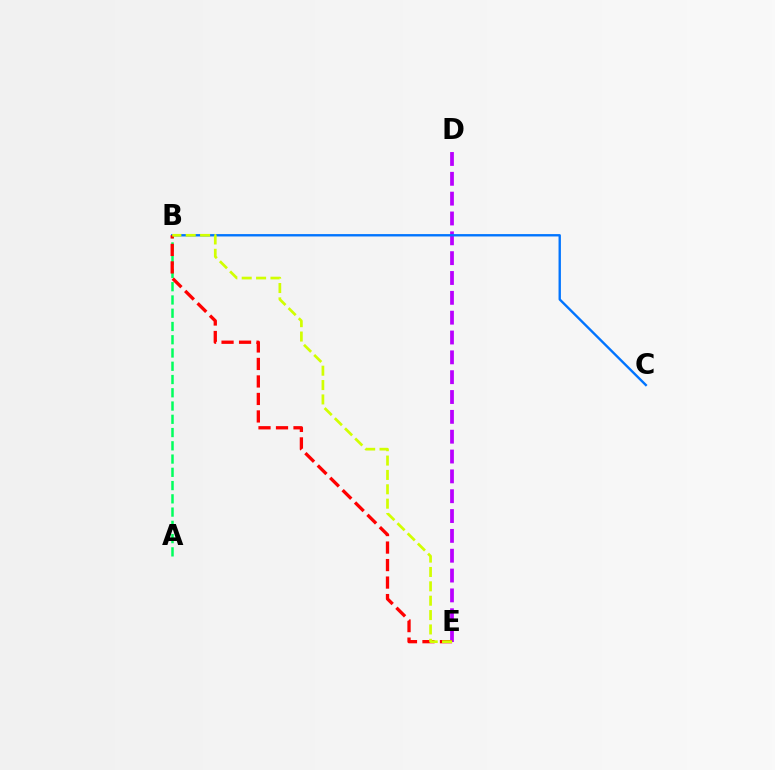{('A', 'B'): [{'color': '#00ff5c', 'line_style': 'dashed', 'thickness': 1.8}], ('D', 'E'): [{'color': '#b900ff', 'line_style': 'dashed', 'thickness': 2.69}], ('B', 'C'): [{'color': '#0074ff', 'line_style': 'solid', 'thickness': 1.7}], ('B', 'E'): [{'color': '#ff0000', 'line_style': 'dashed', 'thickness': 2.38}, {'color': '#d1ff00', 'line_style': 'dashed', 'thickness': 1.95}]}